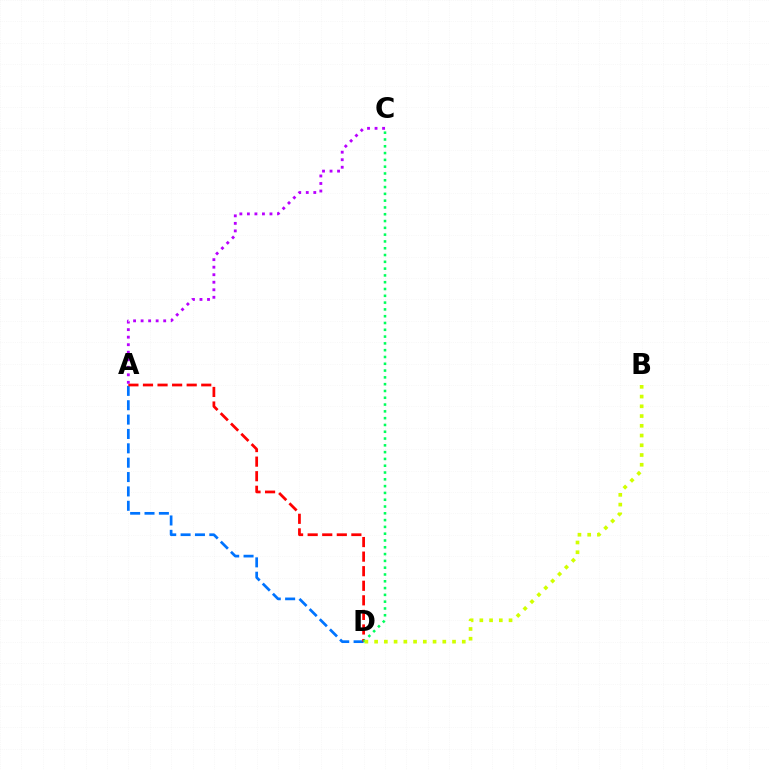{('A', 'D'): [{'color': '#0074ff', 'line_style': 'dashed', 'thickness': 1.95}, {'color': '#ff0000', 'line_style': 'dashed', 'thickness': 1.98}], ('C', 'D'): [{'color': '#00ff5c', 'line_style': 'dotted', 'thickness': 1.85}], ('B', 'D'): [{'color': '#d1ff00', 'line_style': 'dotted', 'thickness': 2.65}], ('A', 'C'): [{'color': '#b900ff', 'line_style': 'dotted', 'thickness': 2.04}]}